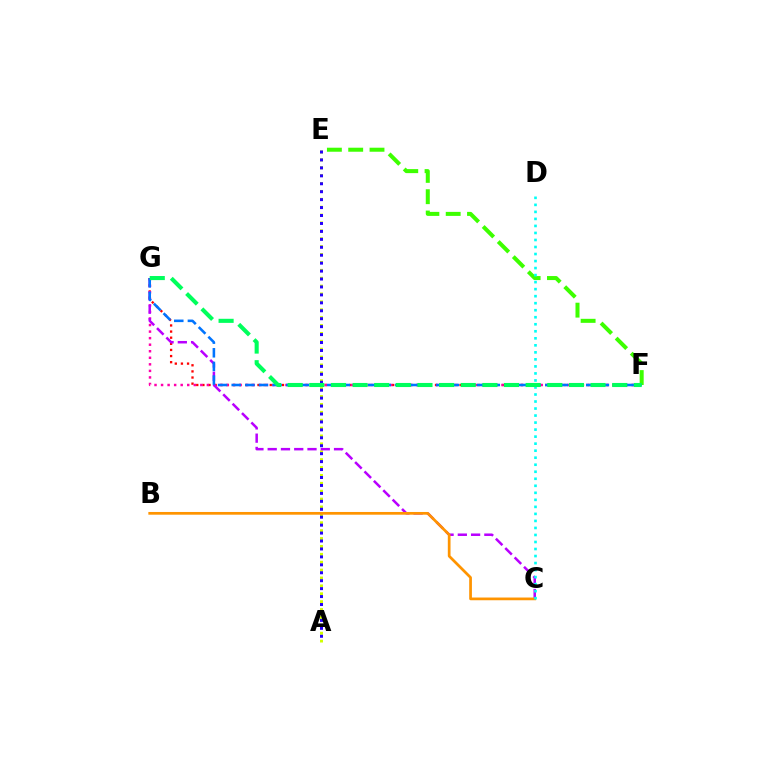{('F', 'G'): [{'color': '#ff0000', 'line_style': 'dotted', 'thickness': 1.66}, {'color': '#ff00ac', 'line_style': 'dotted', 'thickness': 1.78}, {'color': '#0074ff', 'line_style': 'dashed', 'thickness': 1.85}, {'color': '#00ff5c', 'line_style': 'dashed', 'thickness': 2.94}], ('A', 'E'): [{'color': '#d1ff00', 'line_style': 'dotted', 'thickness': 2.14}, {'color': '#2500ff', 'line_style': 'dotted', 'thickness': 2.16}], ('E', 'F'): [{'color': '#3dff00', 'line_style': 'dashed', 'thickness': 2.89}], ('C', 'G'): [{'color': '#b900ff', 'line_style': 'dashed', 'thickness': 1.8}], ('B', 'C'): [{'color': '#ff9400', 'line_style': 'solid', 'thickness': 1.96}], ('C', 'D'): [{'color': '#00fff6', 'line_style': 'dotted', 'thickness': 1.91}]}